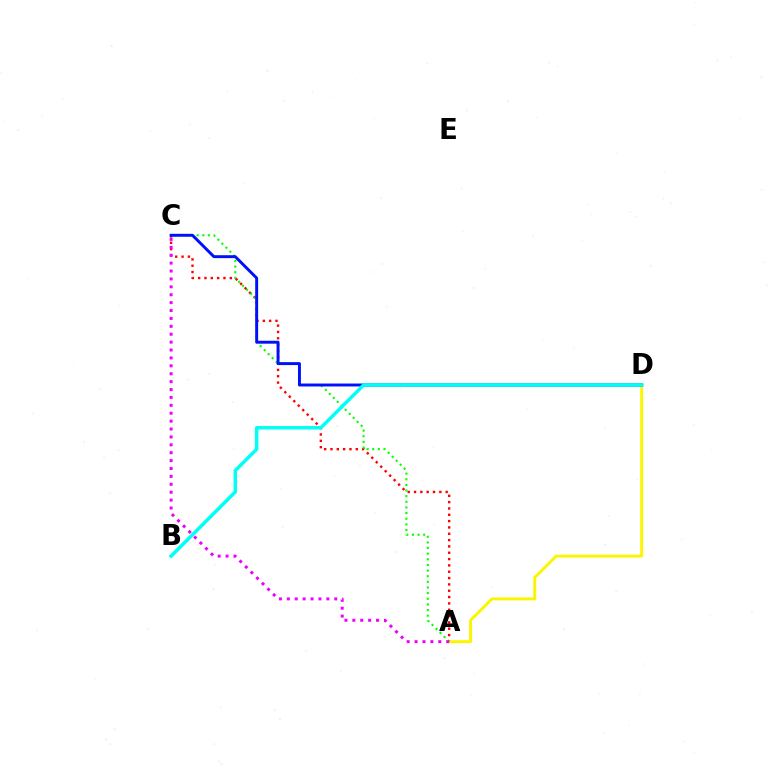{('A', 'C'): [{'color': '#ff0000', 'line_style': 'dotted', 'thickness': 1.72}, {'color': '#08ff00', 'line_style': 'dotted', 'thickness': 1.53}, {'color': '#ee00ff', 'line_style': 'dotted', 'thickness': 2.15}], ('A', 'D'): [{'color': '#fcf500', 'line_style': 'solid', 'thickness': 2.11}], ('C', 'D'): [{'color': '#0010ff', 'line_style': 'solid', 'thickness': 2.11}], ('B', 'D'): [{'color': '#00fff6', 'line_style': 'solid', 'thickness': 2.5}]}